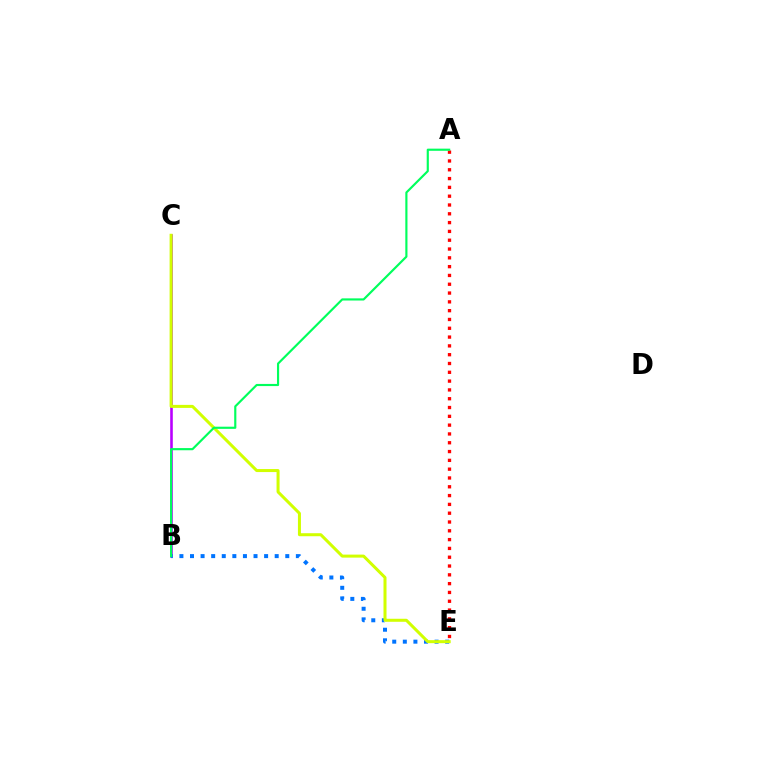{('B', 'C'): [{'color': '#b900ff', 'line_style': 'solid', 'thickness': 1.87}], ('B', 'E'): [{'color': '#0074ff', 'line_style': 'dotted', 'thickness': 2.88}], ('C', 'E'): [{'color': '#d1ff00', 'line_style': 'solid', 'thickness': 2.17}], ('A', 'E'): [{'color': '#ff0000', 'line_style': 'dotted', 'thickness': 2.39}], ('A', 'B'): [{'color': '#00ff5c', 'line_style': 'solid', 'thickness': 1.55}]}